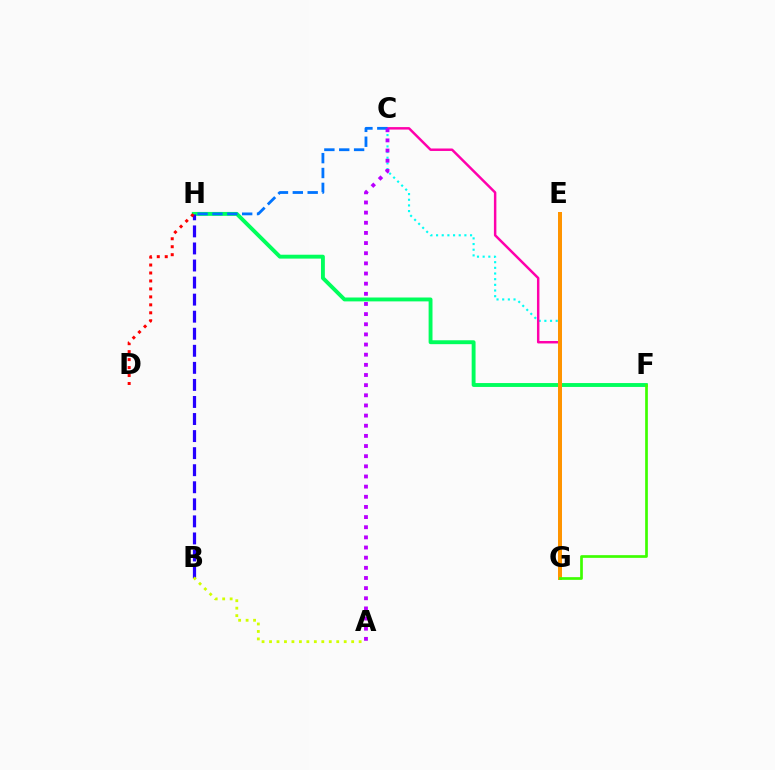{('C', 'G'): [{'color': '#00fff6', 'line_style': 'dotted', 'thickness': 1.54}, {'color': '#ff00ac', 'line_style': 'solid', 'thickness': 1.78}], ('F', 'H'): [{'color': '#00ff5c', 'line_style': 'solid', 'thickness': 2.8}], ('B', 'H'): [{'color': '#2500ff', 'line_style': 'dashed', 'thickness': 2.32}], ('C', 'H'): [{'color': '#0074ff', 'line_style': 'dashed', 'thickness': 2.02}], ('E', 'G'): [{'color': '#ff9400', 'line_style': 'solid', 'thickness': 2.87}], ('A', 'B'): [{'color': '#d1ff00', 'line_style': 'dotted', 'thickness': 2.03}], ('D', 'H'): [{'color': '#ff0000', 'line_style': 'dotted', 'thickness': 2.16}], ('A', 'C'): [{'color': '#b900ff', 'line_style': 'dotted', 'thickness': 2.76}], ('F', 'G'): [{'color': '#3dff00', 'line_style': 'solid', 'thickness': 1.94}]}